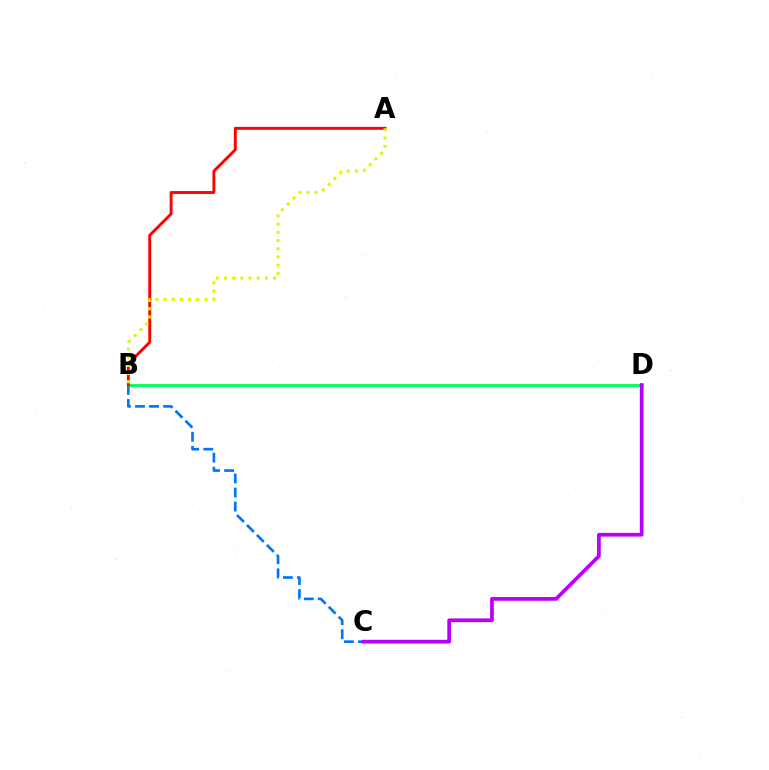{('B', 'C'): [{'color': '#0074ff', 'line_style': 'dashed', 'thickness': 1.91}], ('B', 'D'): [{'color': '#00ff5c', 'line_style': 'solid', 'thickness': 2.04}], ('C', 'D'): [{'color': '#b900ff', 'line_style': 'solid', 'thickness': 2.68}], ('A', 'B'): [{'color': '#ff0000', 'line_style': 'solid', 'thickness': 2.09}, {'color': '#d1ff00', 'line_style': 'dotted', 'thickness': 2.22}]}